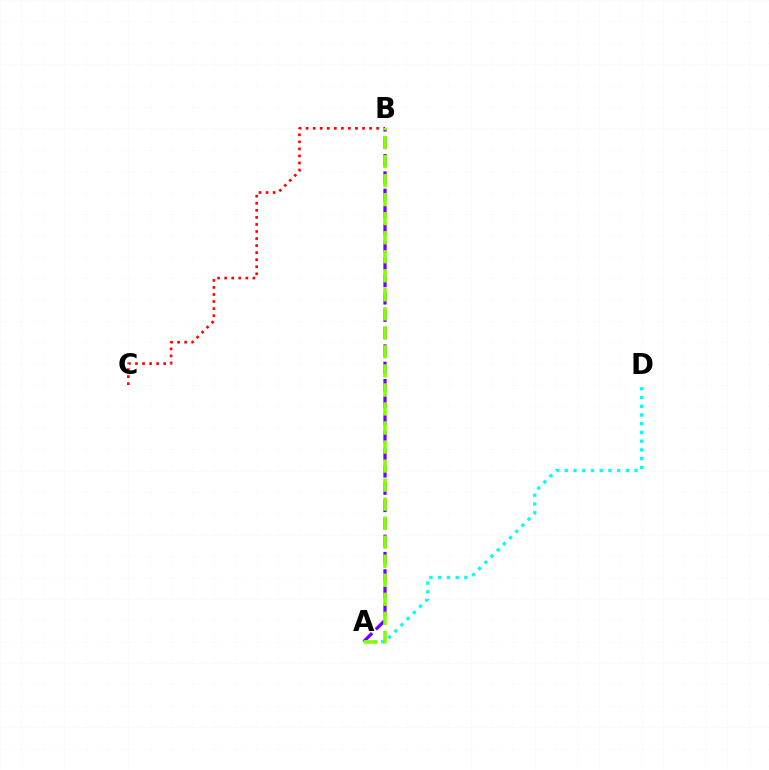{('A', 'B'): [{'color': '#7200ff', 'line_style': 'dashed', 'thickness': 2.35}, {'color': '#84ff00', 'line_style': 'dashed', 'thickness': 2.59}], ('B', 'C'): [{'color': '#ff0000', 'line_style': 'dotted', 'thickness': 1.92}], ('A', 'D'): [{'color': '#00fff6', 'line_style': 'dotted', 'thickness': 2.37}]}